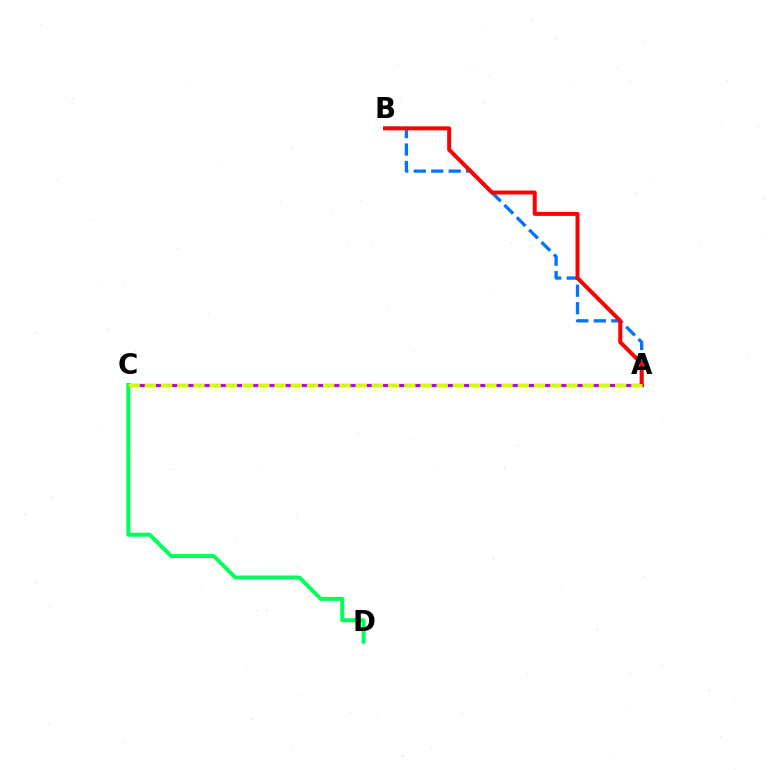{('A', 'B'): [{'color': '#0074ff', 'line_style': 'dashed', 'thickness': 2.37}, {'color': '#ff0000', 'line_style': 'solid', 'thickness': 2.87}], ('A', 'C'): [{'color': '#b900ff', 'line_style': 'solid', 'thickness': 2.35}, {'color': '#d1ff00', 'line_style': 'dashed', 'thickness': 2.2}], ('C', 'D'): [{'color': '#00ff5c', 'line_style': 'solid', 'thickness': 2.86}]}